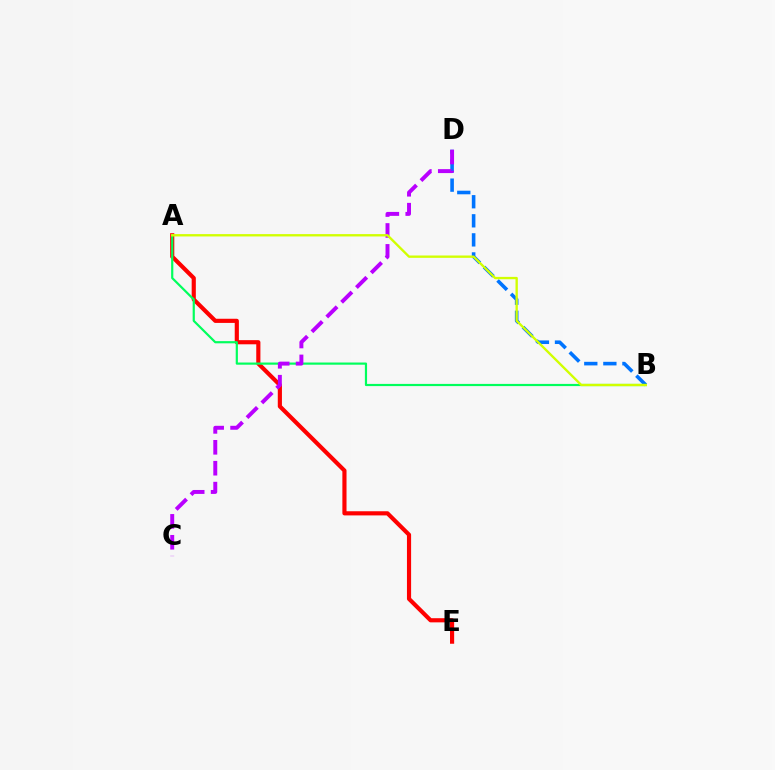{('A', 'E'): [{'color': '#ff0000', 'line_style': 'solid', 'thickness': 2.99}], ('B', 'D'): [{'color': '#0074ff', 'line_style': 'dashed', 'thickness': 2.59}], ('A', 'B'): [{'color': '#00ff5c', 'line_style': 'solid', 'thickness': 1.57}, {'color': '#d1ff00', 'line_style': 'solid', 'thickness': 1.69}], ('C', 'D'): [{'color': '#b900ff', 'line_style': 'dashed', 'thickness': 2.84}]}